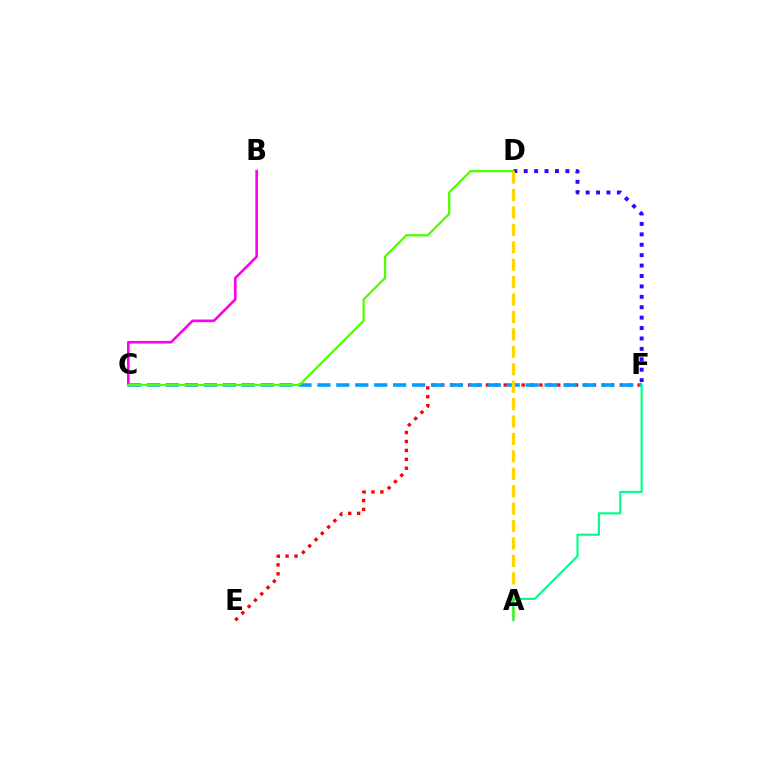{('B', 'C'): [{'color': '#ff00ed', 'line_style': 'solid', 'thickness': 1.89}], ('E', 'F'): [{'color': '#ff0000', 'line_style': 'dotted', 'thickness': 2.42}], ('D', 'F'): [{'color': '#3700ff', 'line_style': 'dotted', 'thickness': 2.83}], ('C', 'F'): [{'color': '#009eff', 'line_style': 'dashed', 'thickness': 2.57}], ('C', 'D'): [{'color': '#4fff00', 'line_style': 'solid', 'thickness': 1.63}], ('A', 'D'): [{'color': '#ffd500', 'line_style': 'dashed', 'thickness': 2.37}], ('A', 'F'): [{'color': '#00ff86', 'line_style': 'solid', 'thickness': 1.56}]}